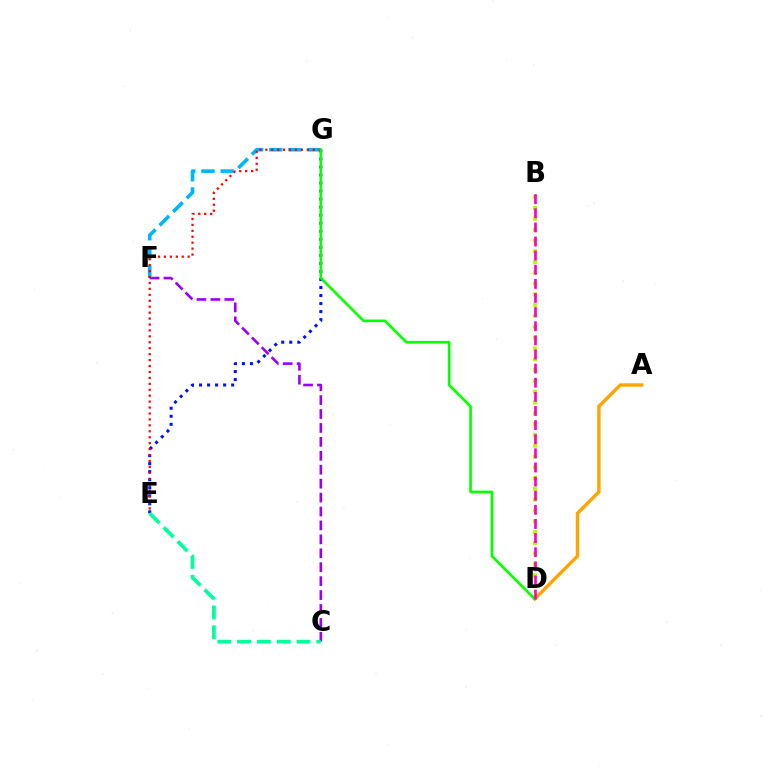{('C', 'F'): [{'color': '#9b00ff', 'line_style': 'dashed', 'thickness': 1.89}], ('F', 'G'): [{'color': '#00b5ff', 'line_style': 'dashed', 'thickness': 2.6}], ('B', 'D'): [{'color': '#b3ff00', 'line_style': 'dotted', 'thickness': 2.94}, {'color': '#ff00bd', 'line_style': 'dashed', 'thickness': 1.92}], ('E', 'G'): [{'color': '#0010ff', 'line_style': 'dotted', 'thickness': 2.18}, {'color': '#ff0000', 'line_style': 'dotted', 'thickness': 1.61}], ('A', 'D'): [{'color': '#ffa500', 'line_style': 'solid', 'thickness': 2.48}], ('C', 'E'): [{'color': '#00ff9d', 'line_style': 'dashed', 'thickness': 2.69}], ('D', 'G'): [{'color': '#08ff00', 'line_style': 'solid', 'thickness': 1.93}]}